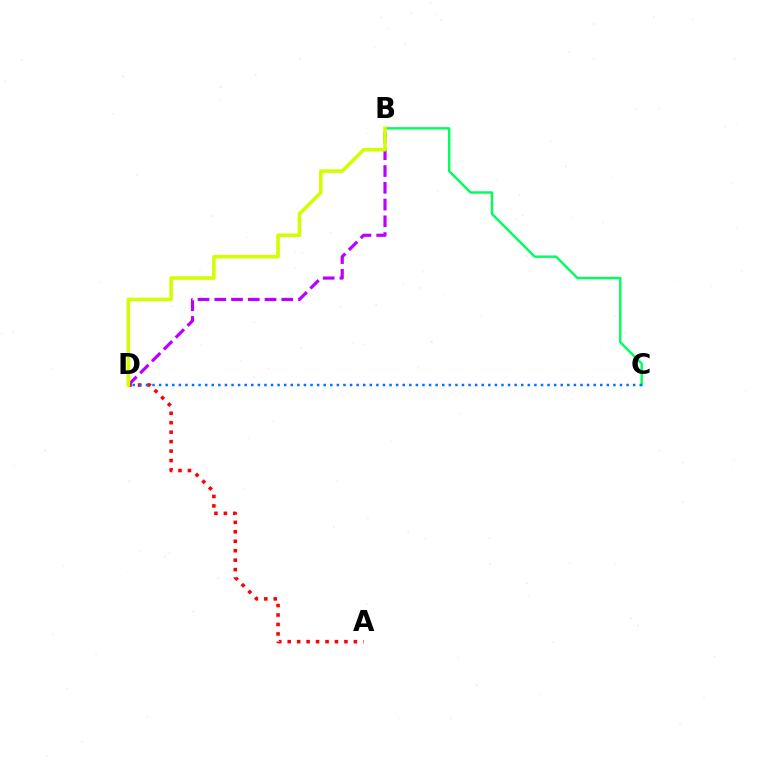{('B', 'C'): [{'color': '#00ff5c', 'line_style': 'solid', 'thickness': 1.75}], ('A', 'D'): [{'color': '#ff0000', 'line_style': 'dotted', 'thickness': 2.57}], ('B', 'D'): [{'color': '#b900ff', 'line_style': 'dashed', 'thickness': 2.28}, {'color': '#d1ff00', 'line_style': 'solid', 'thickness': 2.58}], ('C', 'D'): [{'color': '#0074ff', 'line_style': 'dotted', 'thickness': 1.79}]}